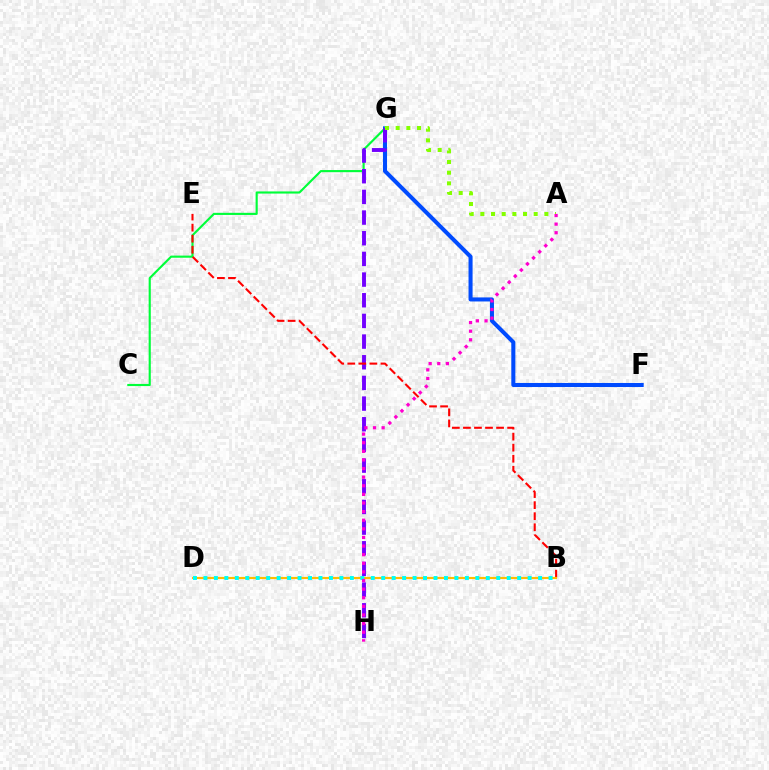{('F', 'G'): [{'color': '#004bff', 'line_style': 'solid', 'thickness': 2.91}], ('C', 'G'): [{'color': '#00ff39', 'line_style': 'solid', 'thickness': 1.54}], ('G', 'H'): [{'color': '#7200ff', 'line_style': 'dashed', 'thickness': 2.81}], ('B', 'E'): [{'color': '#ff0000', 'line_style': 'dashed', 'thickness': 1.5}], ('A', 'G'): [{'color': '#84ff00', 'line_style': 'dotted', 'thickness': 2.9}], ('B', 'D'): [{'color': '#ffbd00', 'line_style': 'solid', 'thickness': 1.54}, {'color': '#00fff6', 'line_style': 'dotted', 'thickness': 2.84}], ('A', 'H'): [{'color': '#ff00cf', 'line_style': 'dotted', 'thickness': 2.34}]}